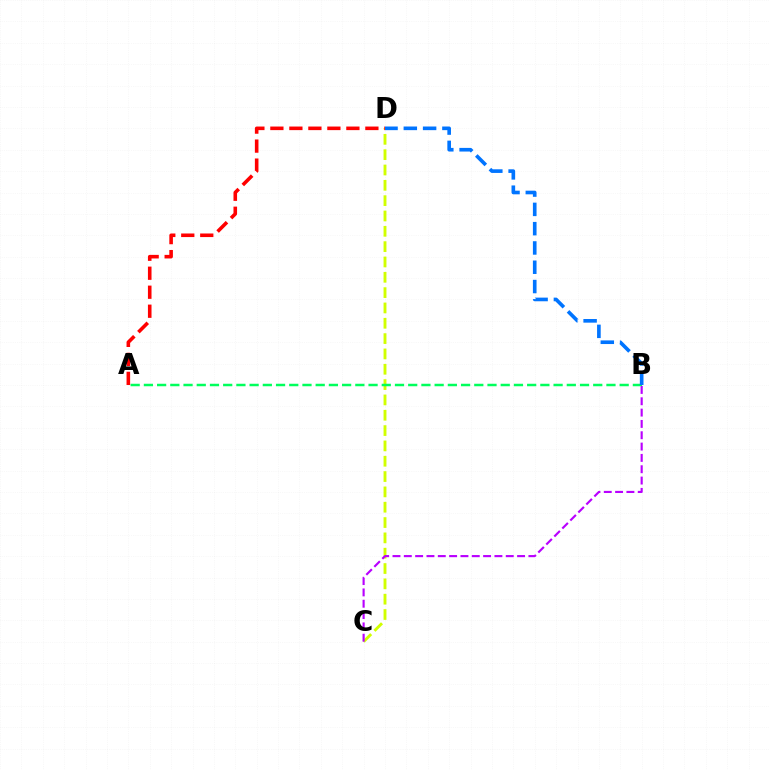{('C', 'D'): [{'color': '#d1ff00', 'line_style': 'dashed', 'thickness': 2.08}], ('A', 'B'): [{'color': '#00ff5c', 'line_style': 'dashed', 'thickness': 1.8}], ('A', 'D'): [{'color': '#ff0000', 'line_style': 'dashed', 'thickness': 2.58}], ('B', 'C'): [{'color': '#b900ff', 'line_style': 'dashed', 'thickness': 1.54}], ('B', 'D'): [{'color': '#0074ff', 'line_style': 'dashed', 'thickness': 2.62}]}